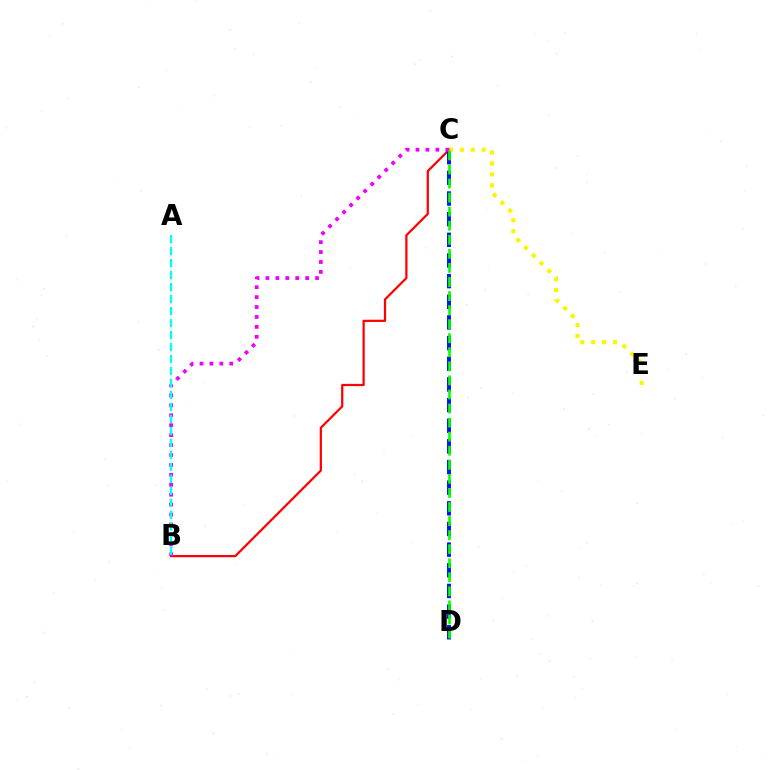{('B', 'C'): [{'color': '#ff0000', 'line_style': 'solid', 'thickness': 1.6}, {'color': '#ee00ff', 'line_style': 'dotted', 'thickness': 2.7}], ('C', 'D'): [{'color': '#0010ff', 'line_style': 'dashed', 'thickness': 2.81}, {'color': '#08ff00', 'line_style': 'dashed', 'thickness': 1.91}], ('C', 'E'): [{'color': '#fcf500', 'line_style': 'dotted', 'thickness': 2.98}], ('A', 'B'): [{'color': '#00fff6', 'line_style': 'dashed', 'thickness': 1.63}]}